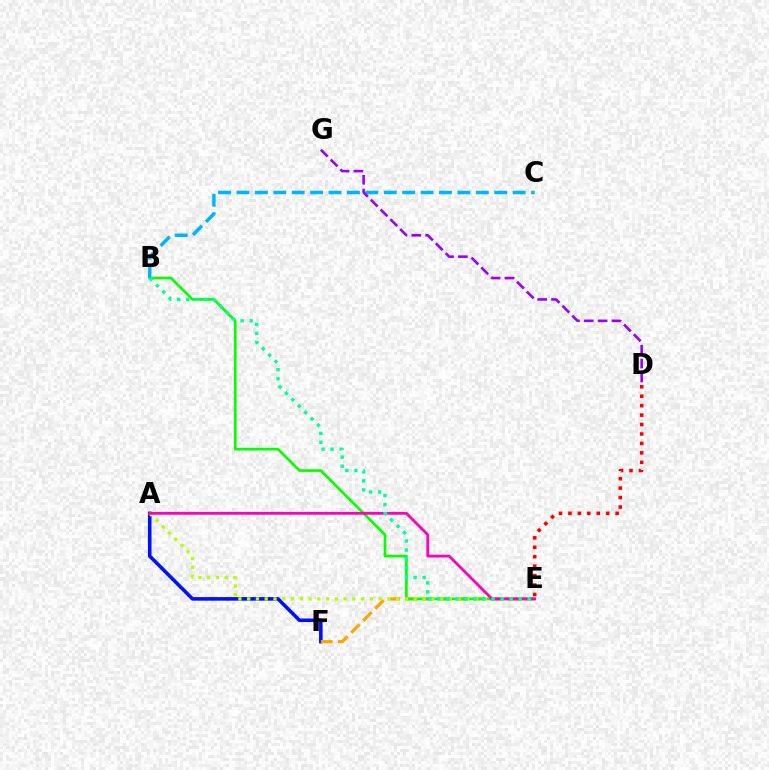{('A', 'F'): [{'color': '#0010ff', 'line_style': 'solid', 'thickness': 2.57}], ('E', 'F'): [{'color': '#ffa500', 'line_style': 'dashed', 'thickness': 2.31}], ('B', 'E'): [{'color': '#08ff00', 'line_style': 'solid', 'thickness': 1.92}, {'color': '#00ff9d', 'line_style': 'dotted', 'thickness': 2.45}], ('A', 'E'): [{'color': '#b3ff00', 'line_style': 'dotted', 'thickness': 2.38}, {'color': '#ff00bd', 'line_style': 'solid', 'thickness': 2.02}], ('B', 'C'): [{'color': '#00b5ff', 'line_style': 'dashed', 'thickness': 2.5}], ('D', 'G'): [{'color': '#9b00ff', 'line_style': 'dashed', 'thickness': 1.88}], ('D', 'E'): [{'color': '#ff0000', 'line_style': 'dotted', 'thickness': 2.57}]}